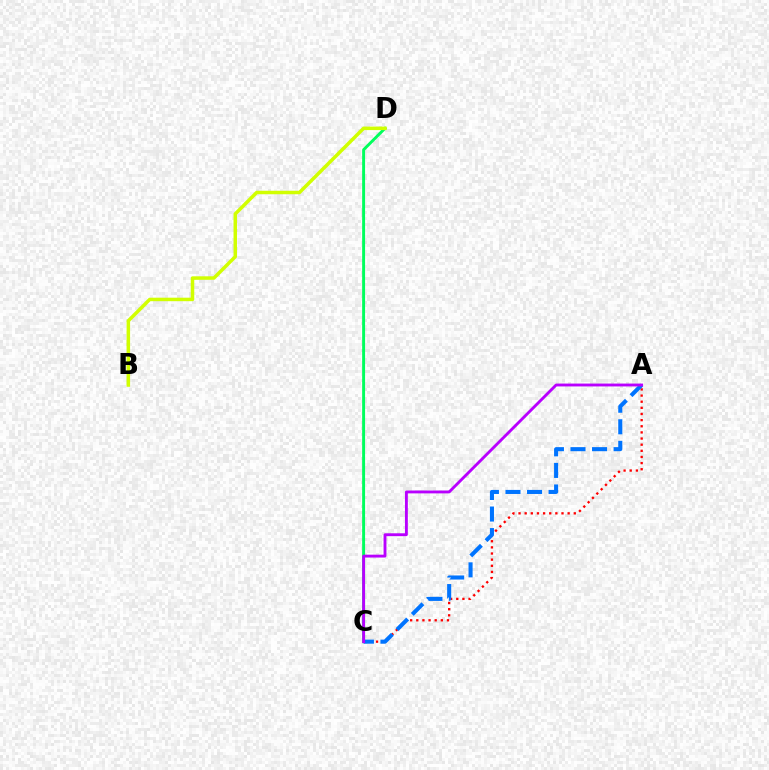{('A', 'C'): [{'color': '#ff0000', 'line_style': 'dotted', 'thickness': 1.67}, {'color': '#0074ff', 'line_style': 'dashed', 'thickness': 2.93}, {'color': '#b900ff', 'line_style': 'solid', 'thickness': 2.06}], ('C', 'D'): [{'color': '#00ff5c', 'line_style': 'solid', 'thickness': 2.11}], ('B', 'D'): [{'color': '#d1ff00', 'line_style': 'solid', 'thickness': 2.52}]}